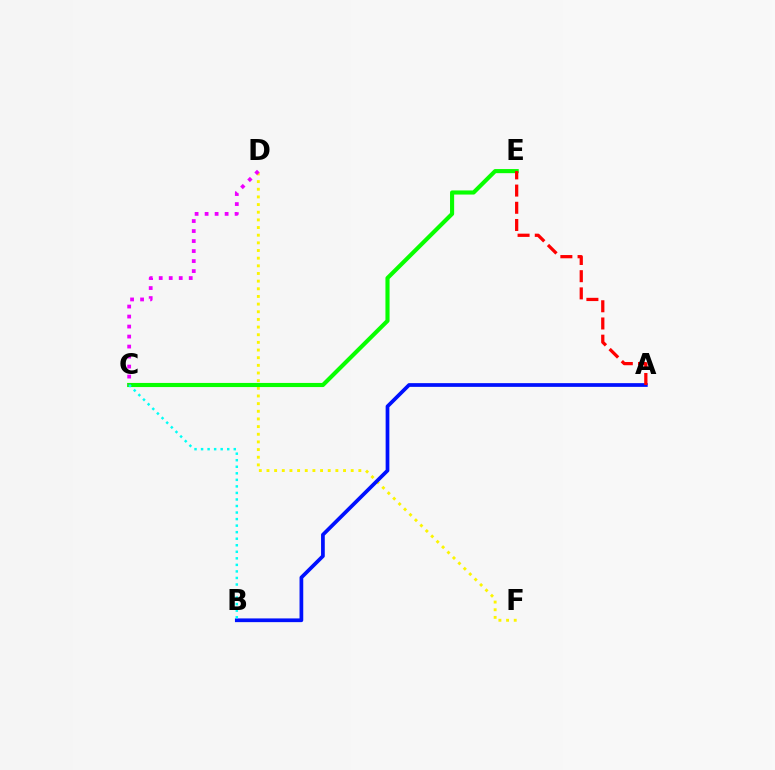{('D', 'F'): [{'color': '#fcf500', 'line_style': 'dotted', 'thickness': 2.08}], ('C', 'E'): [{'color': '#08ff00', 'line_style': 'solid', 'thickness': 2.96}], ('A', 'B'): [{'color': '#0010ff', 'line_style': 'solid', 'thickness': 2.68}], ('C', 'D'): [{'color': '#ee00ff', 'line_style': 'dotted', 'thickness': 2.72}], ('B', 'C'): [{'color': '#00fff6', 'line_style': 'dotted', 'thickness': 1.78}], ('A', 'E'): [{'color': '#ff0000', 'line_style': 'dashed', 'thickness': 2.34}]}